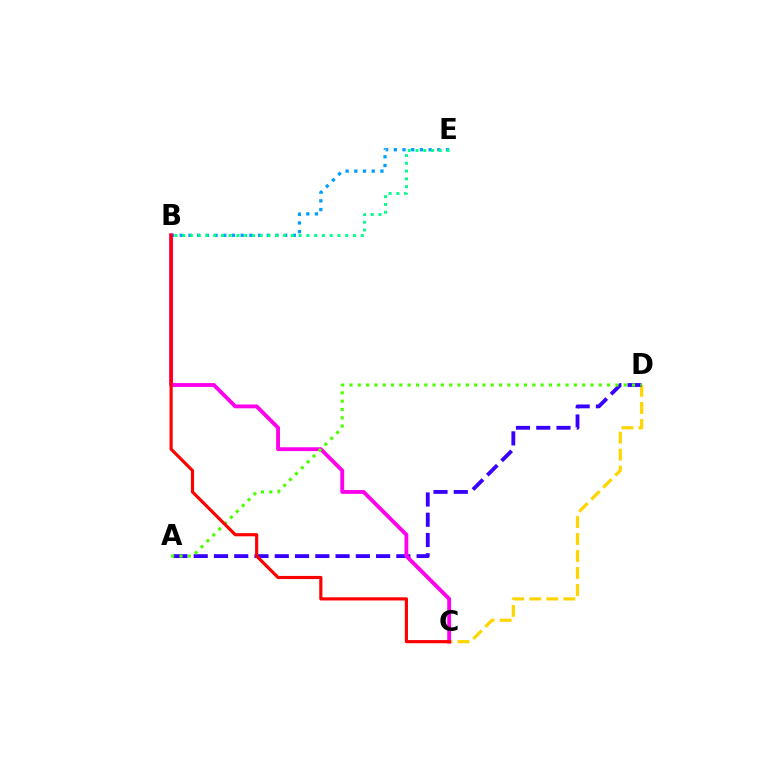{('C', 'D'): [{'color': '#ffd500', 'line_style': 'dashed', 'thickness': 2.31}], ('A', 'D'): [{'color': '#3700ff', 'line_style': 'dashed', 'thickness': 2.75}, {'color': '#4fff00', 'line_style': 'dotted', 'thickness': 2.26}], ('B', 'E'): [{'color': '#009eff', 'line_style': 'dotted', 'thickness': 2.36}, {'color': '#00ff86', 'line_style': 'dotted', 'thickness': 2.11}], ('B', 'C'): [{'color': '#ff00ed', 'line_style': 'solid', 'thickness': 2.78}, {'color': '#ff0000', 'line_style': 'solid', 'thickness': 2.28}]}